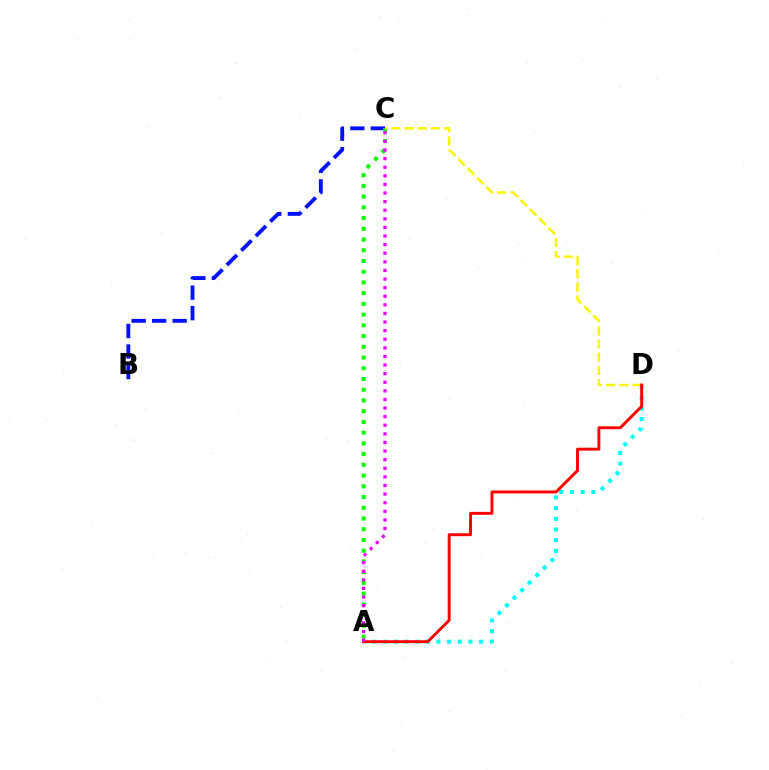{('B', 'C'): [{'color': '#0010ff', 'line_style': 'dashed', 'thickness': 2.79}], ('A', 'D'): [{'color': '#00fff6', 'line_style': 'dotted', 'thickness': 2.9}, {'color': '#ff0000', 'line_style': 'solid', 'thickness': 2.11}], ('A', 'C'): [{'color': '#08ff00', 'line_style': 'dotted', 'thickness': 2.92}, {'color': '#ee00ff', 'line_style': 'dotted', 'thickness': 2.34}], ('C', 'D'): [{'color': '#fcf500', 'line_style': 'dashed', 'thickness': 1.79}]}